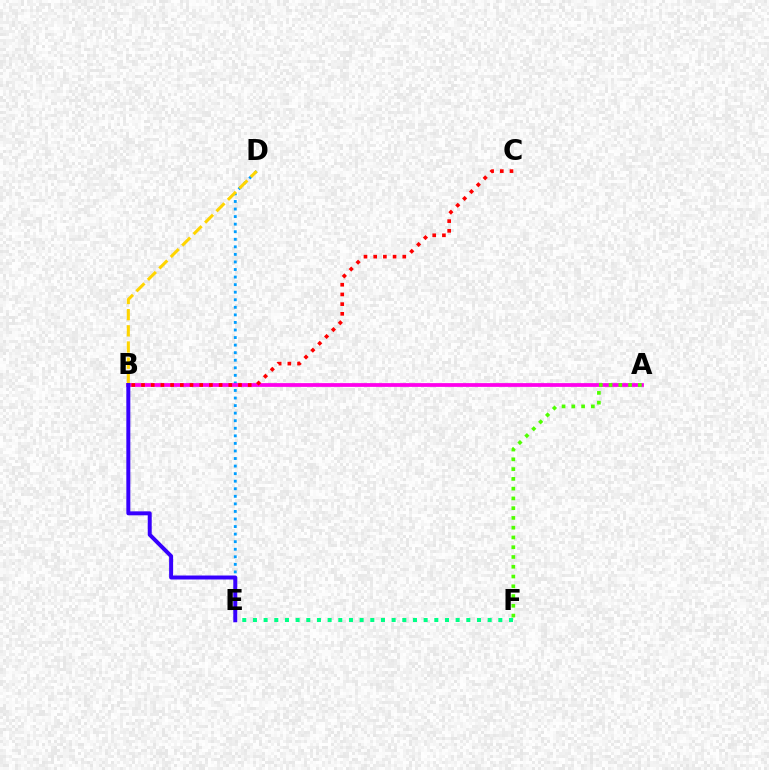{('D', 'E'): [{'color': '#009eff', 'line_style': 'dotted', 'thickness': 2.05}], ('E', 'F'): [{'color': '#00ff86', 'line_style': 'dotted', 'thickness': 2.9}], ('A', 'B'): [{'color': '#ff00ed', 'line_style': 'solid', 'thickness': 2.71}], ('B', 'C'): [{'color': '#ff0000', 'line_style': 'dotted', 'thickness': 2.64}], ('B', 'D'): [{'color': '#ffd500', 'line_style': 'dashed', 'thickness': 2.2}], ('A', 'F'): [{'color': '#4fff00', 'line_style': 'dotted', 'thickness': 2.65}], ('B', 'E'): [{'color': '#3700ff', 'line_style': 'solid', 'thickness': 2.86}]}